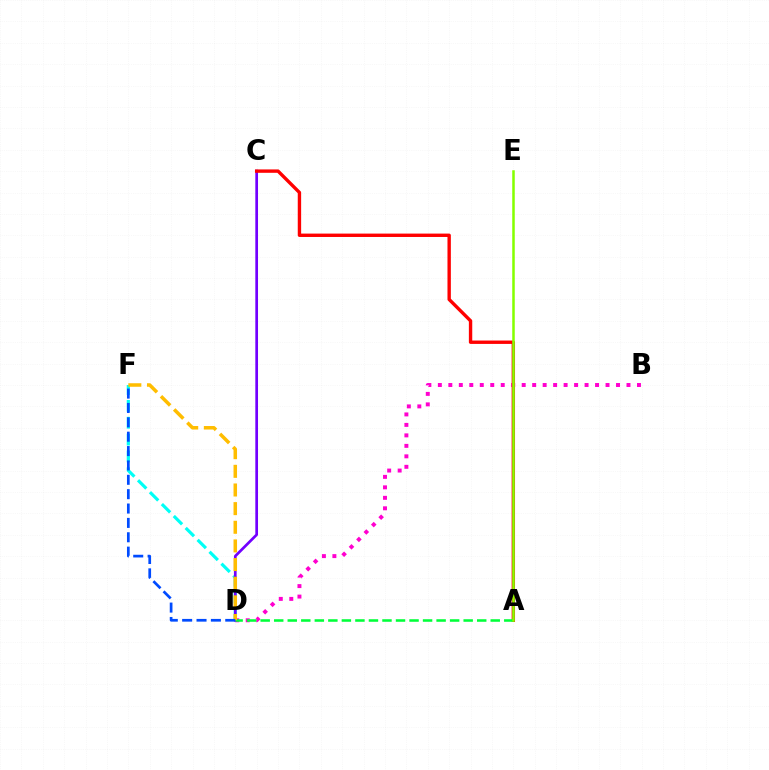{('B', 'D'): [{'color': '#ff00cf', 'line_style': 'dotted', 'thickness': 2.85}], ('D', 'F'): [{'color': '#00fff6', 'line_style': 'dashed', 'thickness': 2.29}, {'color': '#ffbd00', 'line_style': 'dashed', 'thickness': 2.53}, {'color': '#004bff', 'line_style': 'dashed', 'thickness': 1.95}], ('C', 'D'): [{'color': '#7200ff', 'line_style': 'solid', 'thickness': 1.95}], ('A', 'C'): [{'color': '#ff0000', 'line_style': 'solid', 'thickness': 2.43}], ('A', 'D'): [{'color': '#00ff39', 'line_style': 'dashed', 'thickness': 1.84}], ('A', 'E'): [{'color': '#84ff00', 'line_style': 'solid', 'thickness': 1.81}]}